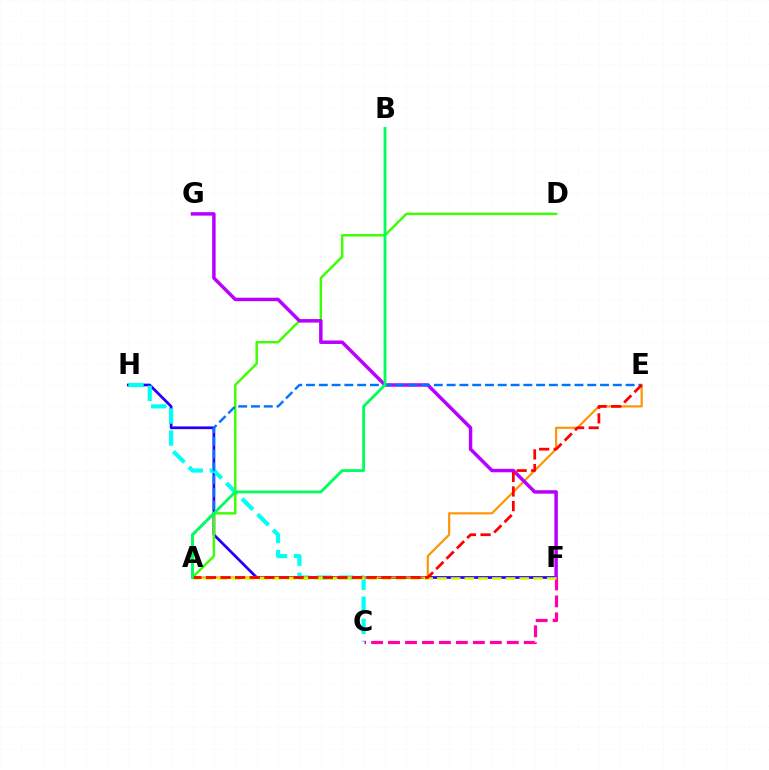{('F', 'H'): [{'color': '#2500ff', 'line_style': 'solid', 'thickness': 1.97}], ('C', 'H'): [{'color': '#00fff6', 'line_style': 'dashed', 'thickness': 2.99}], ('A', 'D'): [{'color': '#3dff00', 'line_style': 'solid', 'thickness': 1.76}], ('A', 'E'): [{'color': '#ff9400', 'line_style': 'solid', 'thickness': 1.56}, {'color': '#0074ff', 'line_style': 'dashed', 'thickness': 1.74}, {'color': '#ff0000', 'line_style': 'dashed', 'thickness': 1.99}], ('F', 'G'): [{'color': '#b900ff', 'line_style': 'solid', 'thickness': 2.5}], ('C', 'F'): [{'color': '#ff00ac', 'line_style': 'dashed', 'thickness': 2.3}], ('A', 'F'): [{'color': '#d1ff00', 'line_style': 'dashed', 'thickness': 1.86}], ('A', 'B'): [{'color': '#00ff5c', 'line_style': 'solid', 'thickness': 2.04}]}